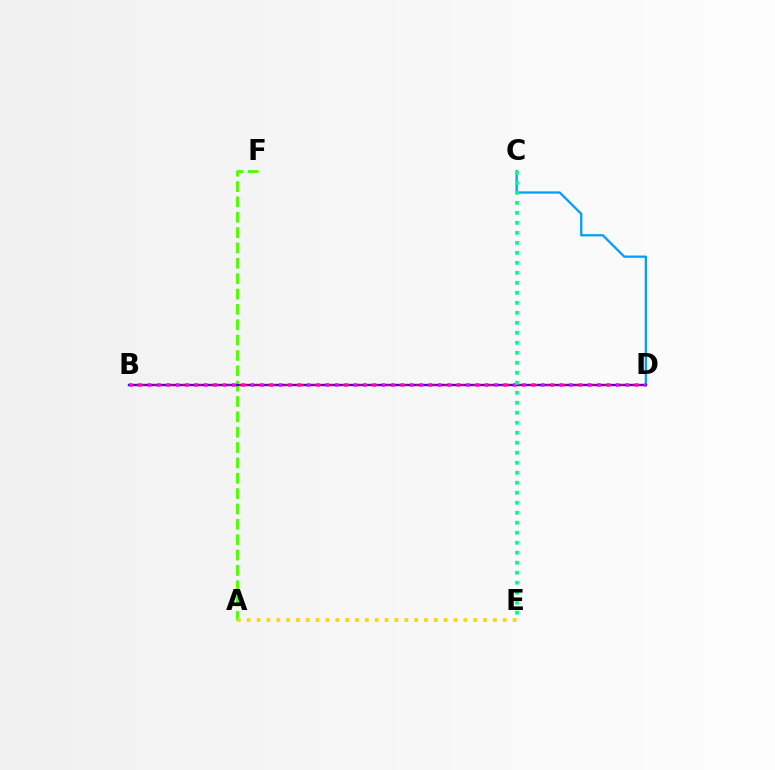{('C', 'D'): [{'color': '#009eff', 'line_style': 'solid', 'thickness': 1.64}], ('A', 'F'): [{'color': '#4fff00', 'line_style': 'dashed', 'thickness': 2.09}], ('A', 'E'): [{'color': '#ffd500', 'line_style': 'dotted', 'thickness': 2.68}], ('B', 'D'): [{'color': '#3700ff', 'line_style': 'solid', 'thickness': 1.68}, {'color': '#ff0000', 'line_style': 'dotted', 'thickness': 1.55}, {'color': '#ff00ed', 'line_style': 'dotted', 'thickness': 2.54}], ('C', 'E'): [{'color': '#00ff86', 'line_style': 'dotted', 'thickness': 2.72}]}